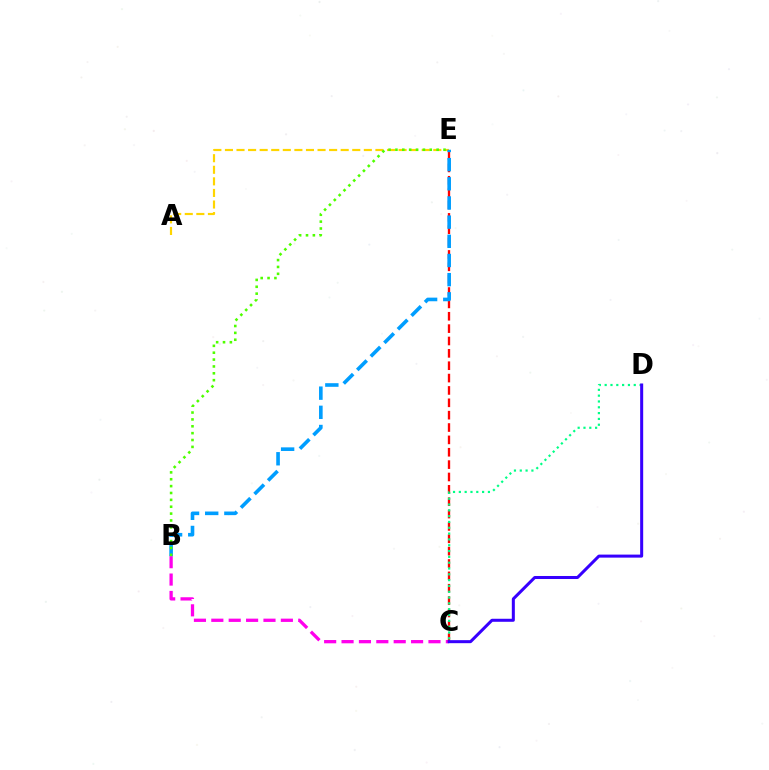{('A', 'E'): [{'color': '#ffd500', 'line_style': 'dashed', 'thickness': 1.57}], ('B', 'C'): [{'color': '#ff00ed', 'line_style': 'dashed', 'thickness': 2.36}], ('C', 'E'): [{'color': '#ff0000', 'line_style': 'dashed', 'thickness': 1.68}], ('C', 'D'): [{'color': '#00ff86', 'line_style': 'dotted', 'thickness': 1.58}, {'color': '#3700ff', 'line_style': 'solid', 'thickness': 2.18}], ('B', 'E'): [{'color': '#009eff', 'line_style': 'dashed', 'thickness': 2.6}, {'color': '#4fff00', 'line_style': 'dotted', 'thickness': 1.87}]}